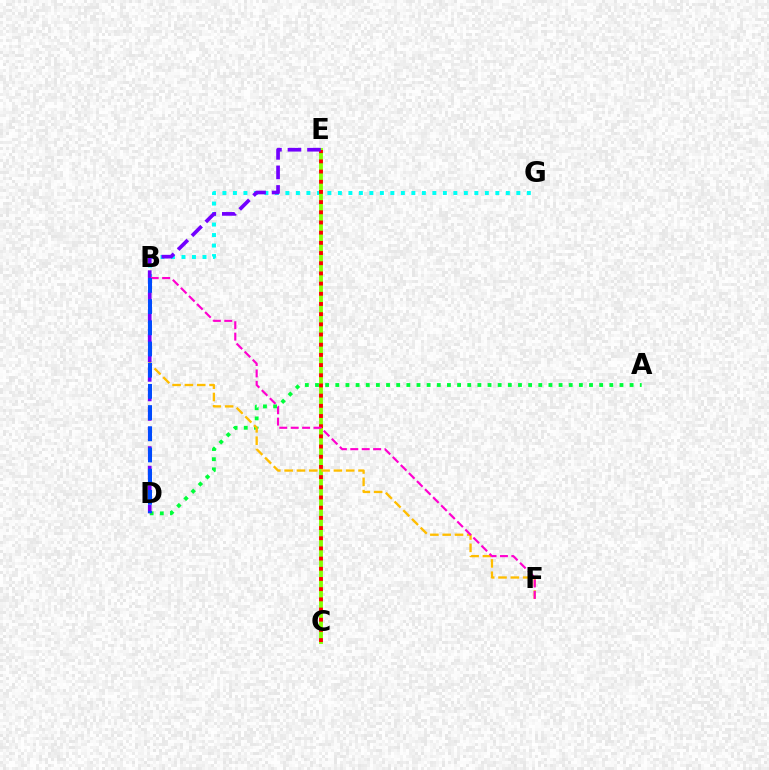{('A', 'D'): [{'color': '#00ff39', 'line_style': 'dotted', 'thickness': 2.76}], ('B', 'G'): [{'color': '#00fff6', 'line_style': 'dotted', 'thickness': 2.85}], ('C', 'E'): [{'color': '#84ff00', 'line_style': 'solid', 'thickness': 2.76}, {'color': '#ff0000', 'line_style': 'dotted', 'thickness': 2.77}], ('B', 'F'): [{'color': '#ffbd00', 'line_style': 'dashed', 'thickness': 1.67}, {'color': '#ff00cf', 'line_style': 'dashed', 'thickness': 1.55}], ('D', 'E'): [{'color': '#7200ff', 'line_style': 'dashed', 'thickness': 2.66}], ('B', 'D'): [{'color': '#004bff', 'line_style': 'dashed', 'thickness': 2.88}]}